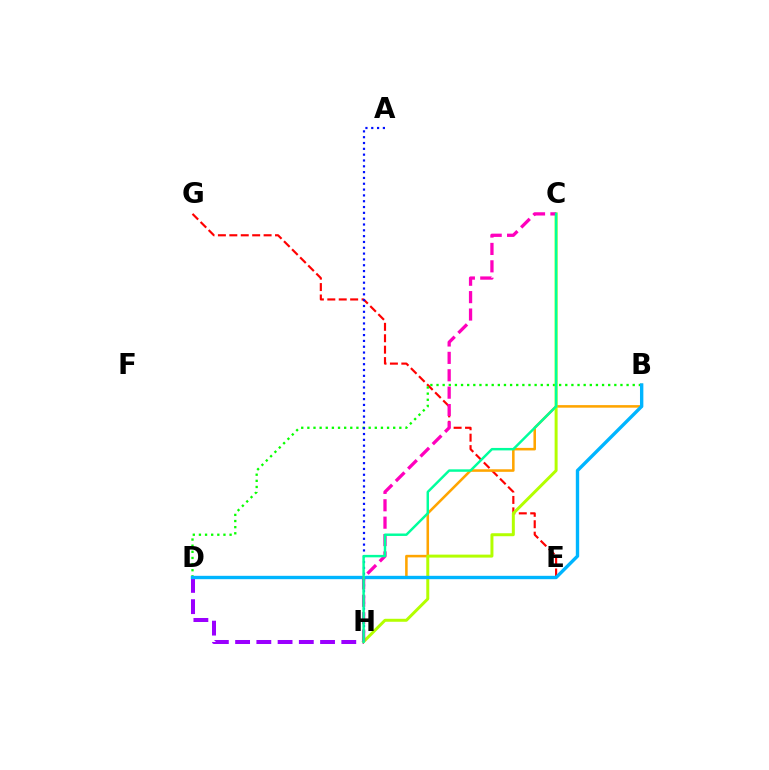{('D', 'H'): [{'color': '#9b00ff', 'line_style': 'dashed', 'thickness': 2.89}], ('E', 'G'): [{'color': '#ff0000', 'line_style': 'dashed', 'thickness': 1.55}], ('B', 'D'): [{'color': '#08ff00', 'line_style': 'dotted', 'thickness': 1.67}, {'color': '#ffa500', 'line_style': 'solid', 'thickness': 1.84}, {'color': '#00b5ff', 'line_style': 'solid', 'thickness': 2.43}], ('A', 'H'): [{'color': '#0010ff', 'line_style': 'dotted', 'thickness': 1.58}], ('C', 'H'): [{'color': '#b3ff00', 'line_style': 'solid', 'thickness': 2.14}, {'color': '#ff00bd', 'line_style': 'dashed', 'thickness': 2.36}, {'color': '#00ff9d', 'line_style': 'solid', 'thickness': 1.77}]}